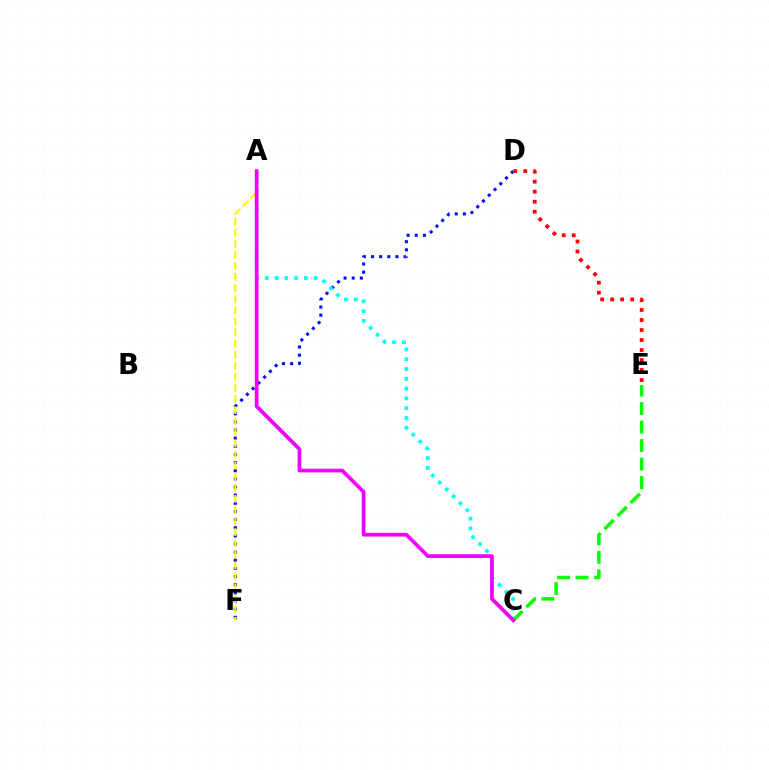{('D', 'F'): [{'color': '#0010ff', 'line_style': 'dotted', 'thickness': 2.21}], ('A', 'C'): [{'color': '#00fff6', 'line_style': 'dotted', 'thickness': 2.66}, {'color': '#ee00ff', 'line_style': 'solid', 'thickness': 2.67}], ('A', 'F'): [{'color': '#fcf500', 'line_style': 'dashed', 'thickness': 1.51}], ('C', 'E'): [{'color': '#08ff00', 'line_style': 'dashed', 'thickness': 2.51}], ('D', 'E'): [{'color': '#ff0000', 'line_style': 'dotted', 'thickness': 2.72}]}